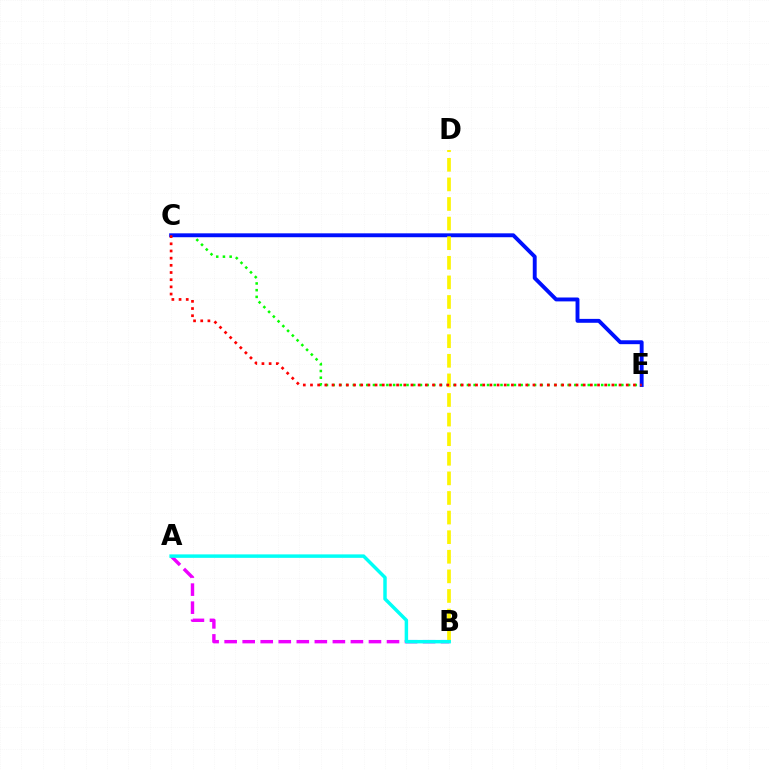{('C', 'E'): [{'color': '#08ff00', 'line_style': 'dotted', 'thickness': 1.82}, {'color': '#0010ff', 'line_style': 'solid', 'thickness': 2.8}, {'color': '#ff0000', 'line_style': 'dotted', 'thickness': 1.95}], ('A', 'B'): [{'color': '#ee00ff', 'line_style': 'dashed', 'thickness': 2.45}, {'color': '#00fff6', 'line_style': 'solid', 'thickness': 2.49}], ('B', 'D'): [{'color': '#fcf500', 'line_style': 'dashed', 'thickness': 2.66}]}